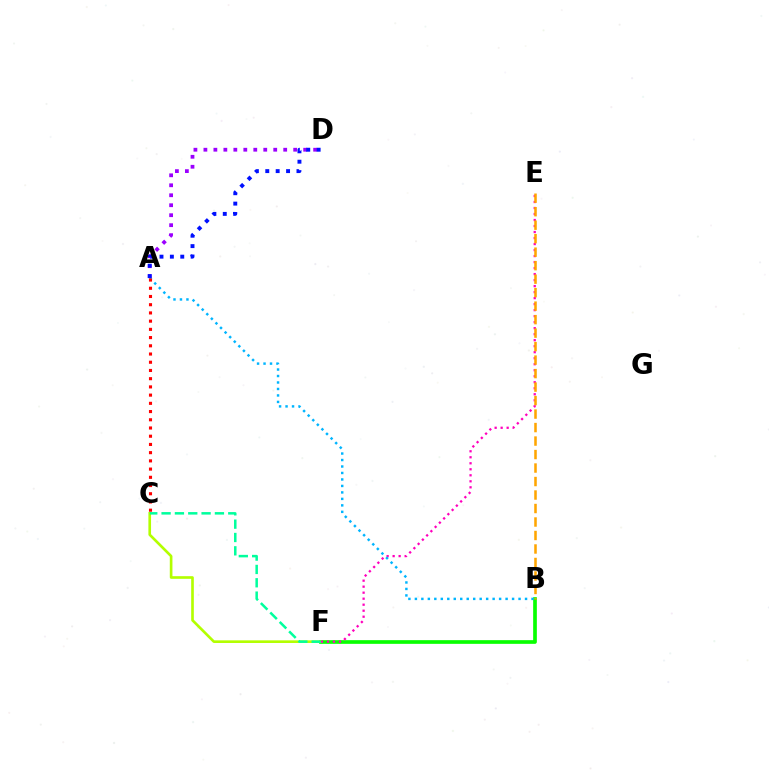{('B', 'F'): [{'color': '#08ff00', 'line_style': 'solid', 'thickness': 2.65}], ('C', 'F'): [{'color': '#b3ff00', 'line_style': 'solid', 'thickness': 1.91}, {'color': '#00ff9d', 'line_style': 'dashed', 'thickness': 1.81}], ('E', 'F'): [{'color': '#ff00bd', 'line_style': 'dotted', 'thickness': 1.63}], ('A', 'B'): [{'color': '#00b5ff', 'line_style': 'dotted', 'thickness': 1.76}], ('A', 'D'): [{'color': '#9b00ff', 'line_style': 'dotted', 'thickness': 2.71}, {'color': '#0010ff', 'line_style': 'dotted', 'thickness': 2.82}], ('B', 'E'): [{'color': '#ffa500', 'line_style': 'dashed', 'thickness': 1.83}], ('A', 'C'): [{'color': '#ff0000', 'line_style': 'dotted', 'thickness': 2.23}]}